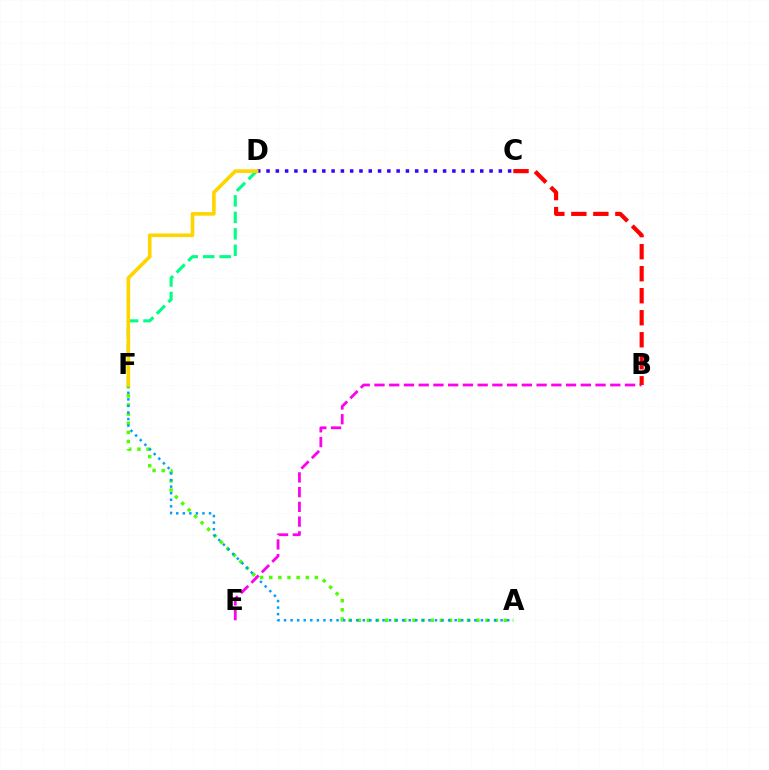{('A', 'F'): [{'color': '#4fff00', 'line_style': 'dotted', 'thickness': 2.48}, {'color': '#009eff', 'line_style': 'dotted', 'thickness': 1.78}], ('B', 'E'): [{'color': '#ff00ed', 'line_style': 'dashed', 'thickness': 2.0}], ('B', 'C'): [{'color': '#ff0000', 'line_style': 'dashed', 'thickness': 2.99}], ('D', 'F'): [{'color': '#00ff86', 'line_style': 'dashed', 'thickness': 2.24}, {'color': '#ffd500', 'line_style': 'solid', 'thickness': 2.61}], ('C', 'D'): [{'color': '#3700ff', 'line_style': 'dotted', 'thickness': 2.52}]}